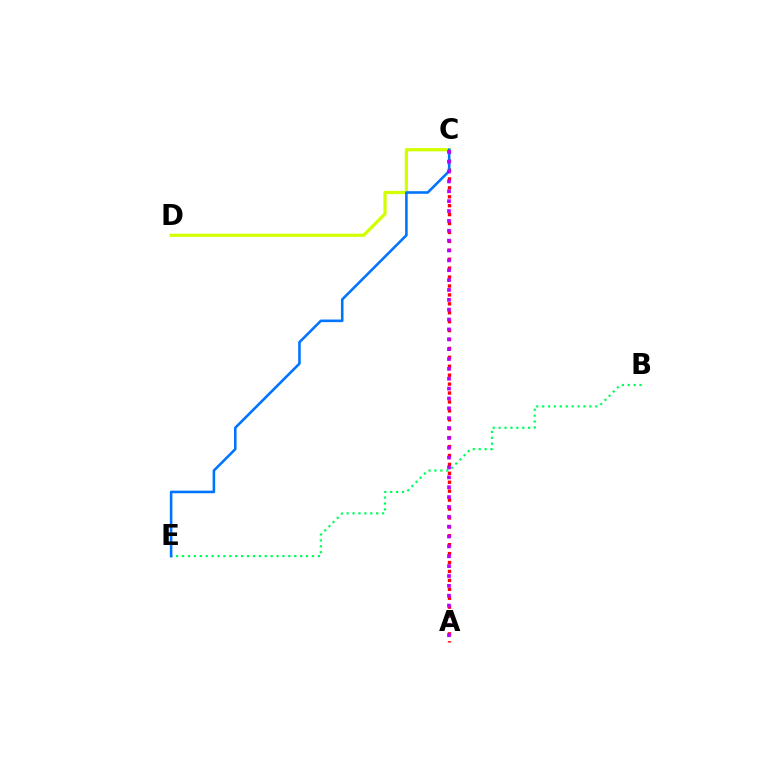{('C', 'D'): [{'color': '#d1ff00', 'line_style': 'solid', 'thickness': 2.35}], ('B', 'E'): [{'color': '#00ff5c', 'line_style': 'dotted', 'thickness': 1.6}], ('A', 'C'): [{'color': '#ff0000', 'line_style': 'dotted', 'thickness': 2.42}, {'color': '#b900ff', 'line_style': 'dotted', 'thickness': 2.68}], ('C', 'E'): [{'color': '#0074ff', 'line_style': 'solid', 'thickness': 1.86}]}